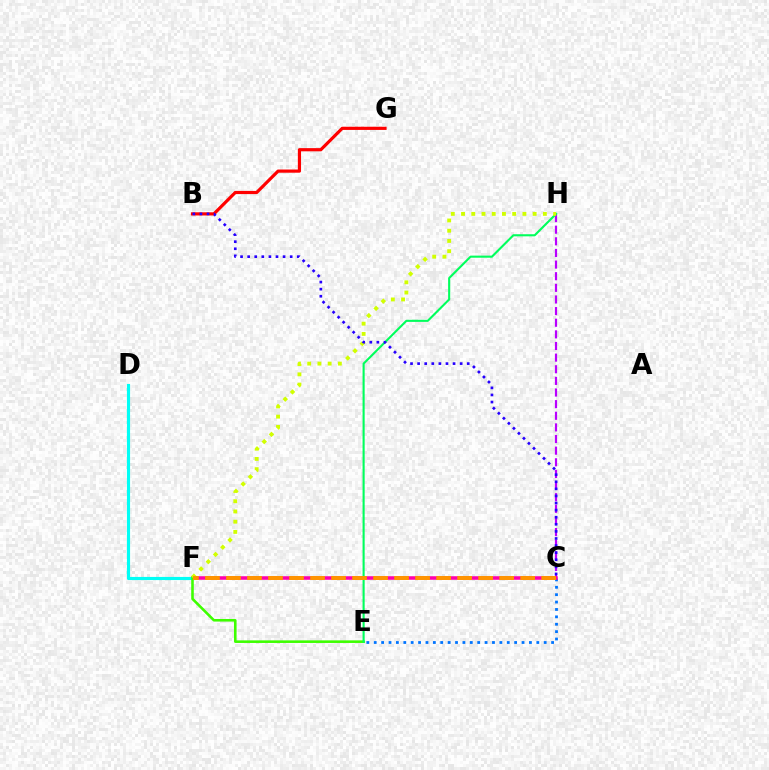{('C', 'E'): [{'color': '#0074ff', 'line_style': 'dotted', 'thickness': 2.01}], ('C', 'H'): [{'color': '#b900ff', 'line_style': 'dashed', 'thickness': 1.58}], ('C', 'F'): [{'color': '#ff00ac', 'line_style': 'solid', 'thickness': 2.55}, {'color': '#ff9400', 'line_style': 'dashed', 'thickness': 2.85}], ('D', 'F'): [{'color': '#00fff6', 'line_style': 'solid', 'thickness': 2.26}], ('E', 'F'): [{'color': '#3dff00', 'line_style': 'solid', 'thickness': 1.86}], ('E', 'H'): [{'color': '#00ff5c', 'line_style': 'solid', 'thickness': 1.52}], ('F', 'H'): [{'color': '#d1ff00', 'line_style': 'dotted', 'thickness': 2.78}], ('B', 'G'): [{'color': '#ff0000', 'line_style': 'solid', 'thickness': 2.29}], ('B', 'C'): [{'color': '#2500ff', 'line_style': 'dotted', 'thickness': 1.93}]}